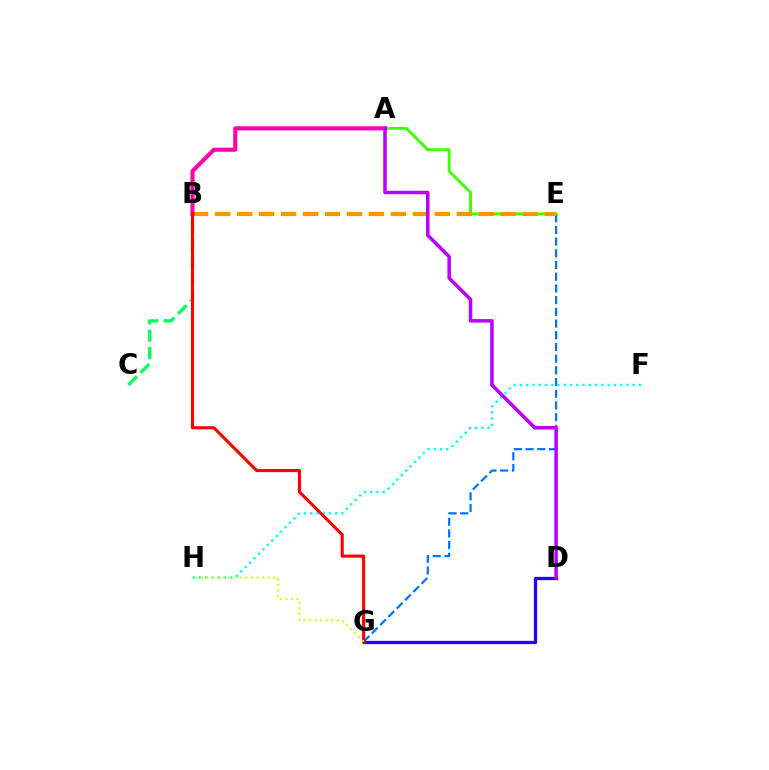{('E', 'G'): [{'color': '#0074ff', 'line_style': 'dashed', 'thickness': 1.59}], ('F', 'H'): [{'color': '#00fff6', 'line_style': 'dotted', 'thickness': 1.7}], ('A', 'E'): [{'color': '#3dff00', 'line_style': 'solid', 'thickness': 2.09}], ('B', 'E'): [{'color': '#ff9400', 'line_style': 'dashed', 'thickness': 2.98}], ('B', 'C'): [{'color': '#00ff5c', 'line_style': 'dashed', 'thickness': 2.36}], ('D', 'G'): [{'color': '#2500ff', 'line_style': 'solid', 'thickness': 2.36}], ('A', 'B'): [{'color': '#ff00ac', 'line_style': 'solid', 'thickness': 2.94}], ('B', 'G'): [{'color': '#ff0000', 'line_style': 'solid', 'thickness': 2.23}], ('G', 'H'): [{'color': '#d1ff00', 'line_style': 'dotted', 'thickness': 1.52}], ('A', 'D'): [{'color': '#b900ff', 'line_style': 'solid', 'thickness': 2.52}]}